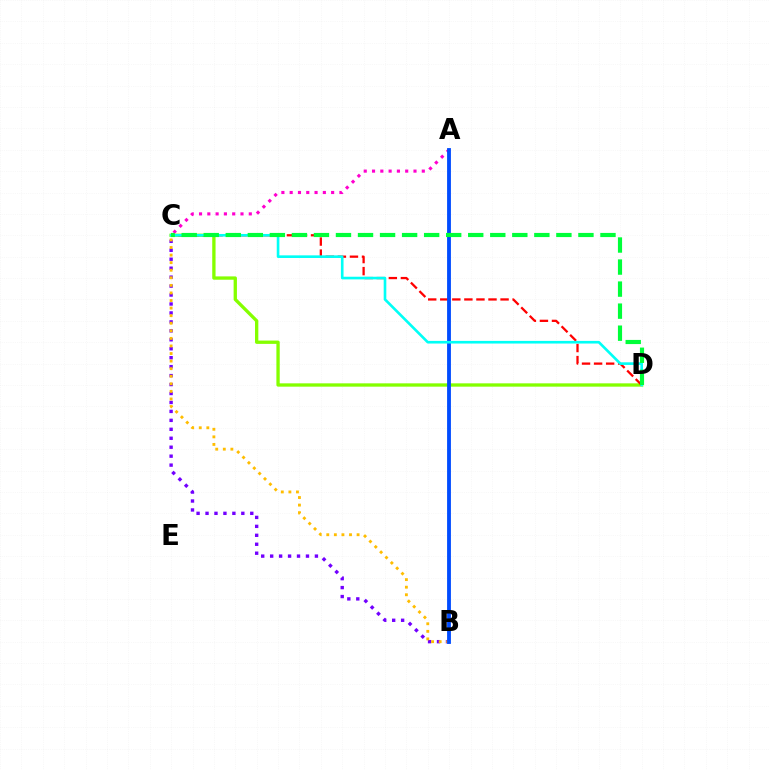{('C', 'D'): [{'color': '#84ff00', 'line_style': 'solid', 'thickness': 2.39}, {'color': '#ff0000', 'line_style': 'dashed', 'thickness': 1.64}, {'color': '#00fff6', 'line_style': 'solid', 'thickness': 1.9}, {'color': '#00ff39', 'line_style': 'dashed', 'thickness': 2.99}], ('A', 'C'): [{'color': '#ff00cf', 'line_style': 'dotted', 'thickness': 2.25}], ('B', 'C'): [{'color': '#7200ff', 'line_style': 'dotted', 'thickness': 2.43}, {'color': '#ffbd00', 'line_style': 'dotted', 'thickness': 2.06}], ('A', 'B'): [{'color': '#004bff', 'line_style': 'solid', 'thickness': 2.76}]}